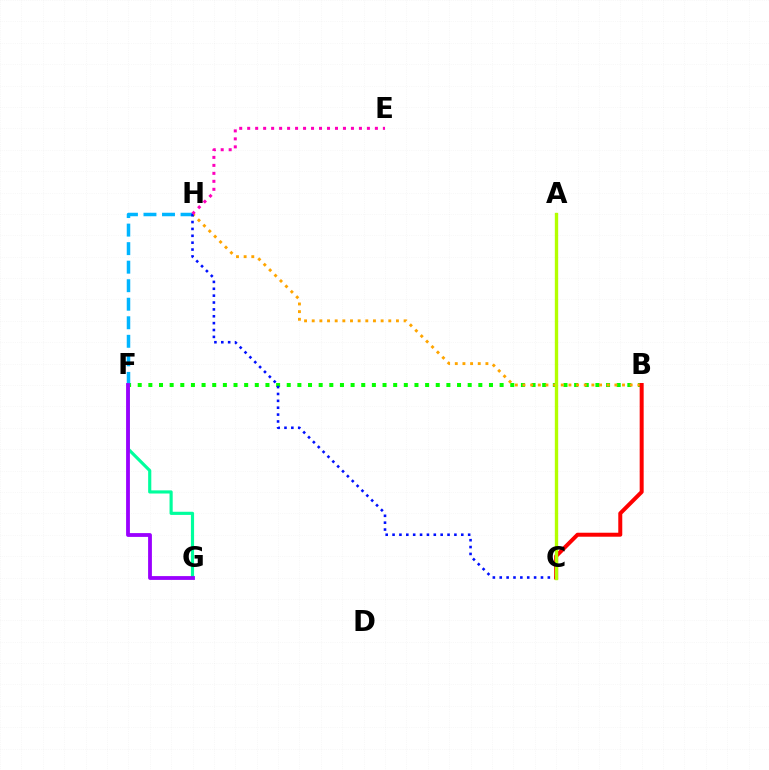{('B', 'F'): [{'color': '#08ff00', 'line_style': 'dotted', 'thickness': 2.89}], ('B', 'H'): [{'color': '#ffa500', 'line_style': 'dotted', 'thickness': 2.08}], ('F', 'G'): [{'color': '#00ff9d', 'line_style': 'solid', 'thickness': 2.27}, {'color': '#9b00ff', 'line_style': 'solid', 'thickness': 2.74}], ('F', 'H'): [{'color': '#00b5ff', 'line_style': 'dashed', 'thickness': 2.52}], ('C', 'H'): [{'color': '#0010ff', 'line_style': 'dotted', 'thickness': 1.87}], ('B', 'C'): [{'color': '#ff0000', 'line_style': 'solid', 'thickness': 2.87}], ('E', 'H'): [{'color': '#ff00bd', 'line_style': 'dotted', 'thickness': 2.17}], ('A', 'C'): [{'color': '#b3ff00', 'line_style': 'solid', 'thickness': 2.41}]}